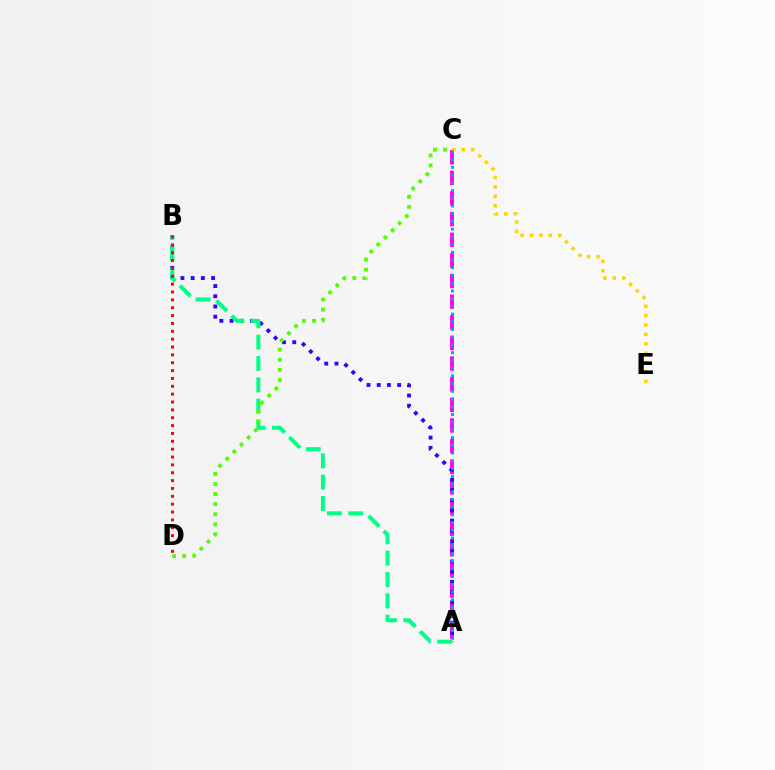{('A', 'C'): [{'color': '#ff00ed', 'line_style': 'dashed', 'thickness': 2.8}, {'color': '#009eff', 'line_style': 'dotted', 'thickness': 2.1}], ('A', 'B'): [{'color': '#3700ff', 'line_style': 'dotted', 'thickness': 2.77}, {'color': '#00ff86', 'line_style': 'dashed', 'thickness': 2.9}], ('B', 'D'): [{'color': '#ff0000', 'line_style': 'dotted', 'thickness': 2.14}], ('C', 'D'): [{'color': '#4fff00', 'line_style': 'dotted', 'thickness': 2.74}], ('C', 'E'): [{'color': '#ffd500', 'line_style': 'dotted', 'thickness': 2.56}]}